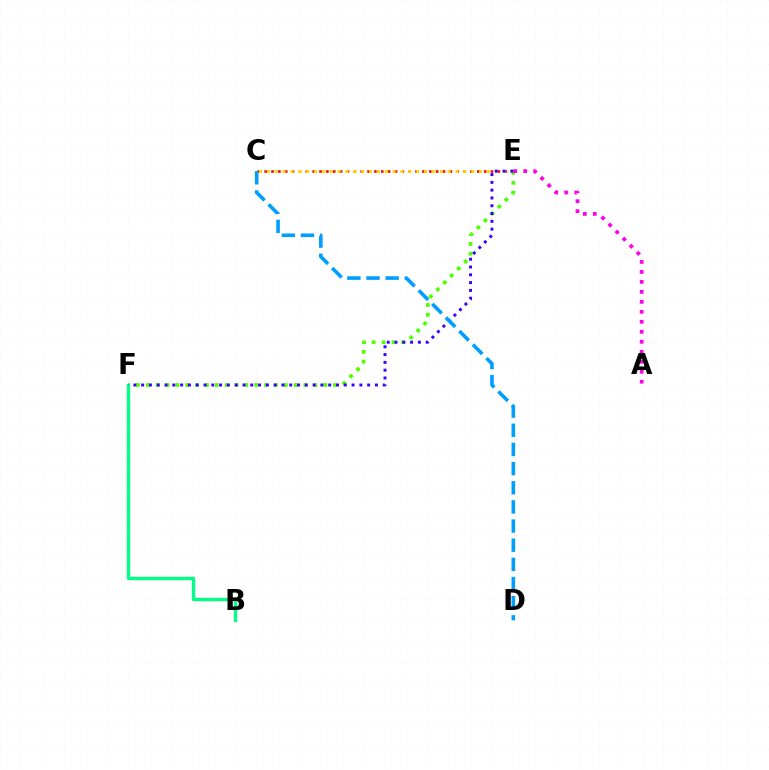{('C', 'E'): [{'color': '#ff0000', 'line_style': 'dotted', 'thickness': 1.86}, {'color': '#ffd500', 'line_style': 'dotted', 'thickness': 2.14}], ('E', 'F'): [{'color': '#4fff00', 'line_style': 'dotted', 'thickness': 2.68}, {'color': '#3700ff', 'line_style': 'dotted', 'thickness': 2.12}], ('B', 'F'): [{'color': '#00ff86', 'line_style': 'solid', 'thickness': 2.4}], ('A', 'E'): [{'color': '#ff00ed', 'line_style': 'dotted', 'thickness': 2.71}], ('C', 'D'): [{'color': '#009eff', 'line_style': 'dashed', 'thickness': 2.6}]}